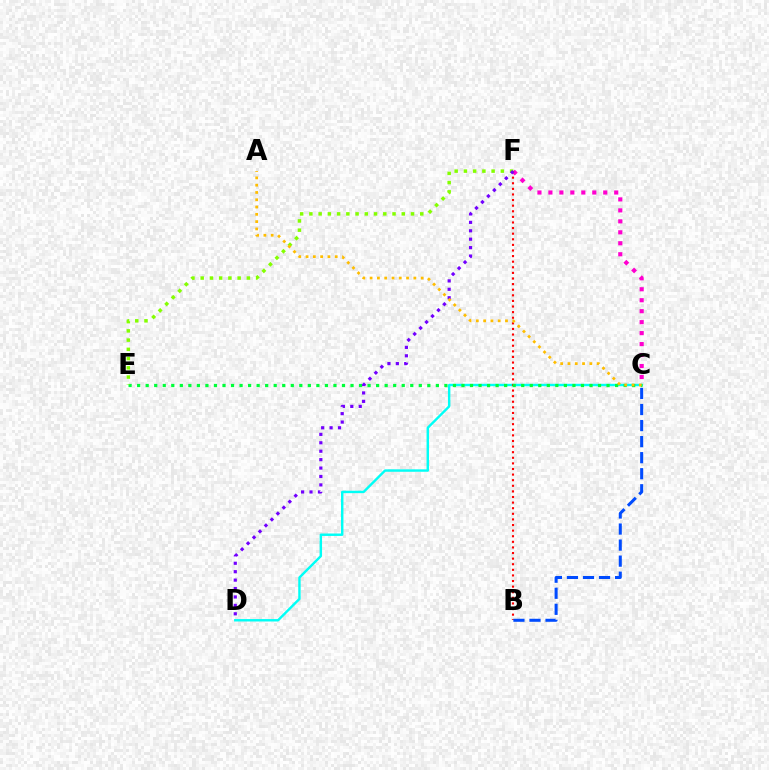{('C', 'F'): [{'color': '#ff00cf', 'line_style': 'dotted', 'thickness': 2.98}], ('C', 'D'): [{'color': '#00fff6', 'line_style': 'solid', 'thickness': 1.75}], ('B', 'F'): [{'color': '#ff0000', 'line_style': 'dotted', 'thickness': 1.52}], ('C', 'E'): [{'color': '#00ff39', 'line_style': 'dotted', 'thickness': 2.32}], ('E', 'F'): [{'color': '#84ff00', 'line_style': 'dotted', 'thickness': 2.51}], ('D', 'F'): [{'color': '#7200ff', 'line_style': 'dotted', 'thickness': 2.29}], ('A', 'C'): [{'color': '#ffbd00', 'line_style': 'dotted', 'thickness': 1.98}], ('B', 'C'): [{'color': '#004bff', 'line_style': 'dashed', 'thickness': 2.18}]}